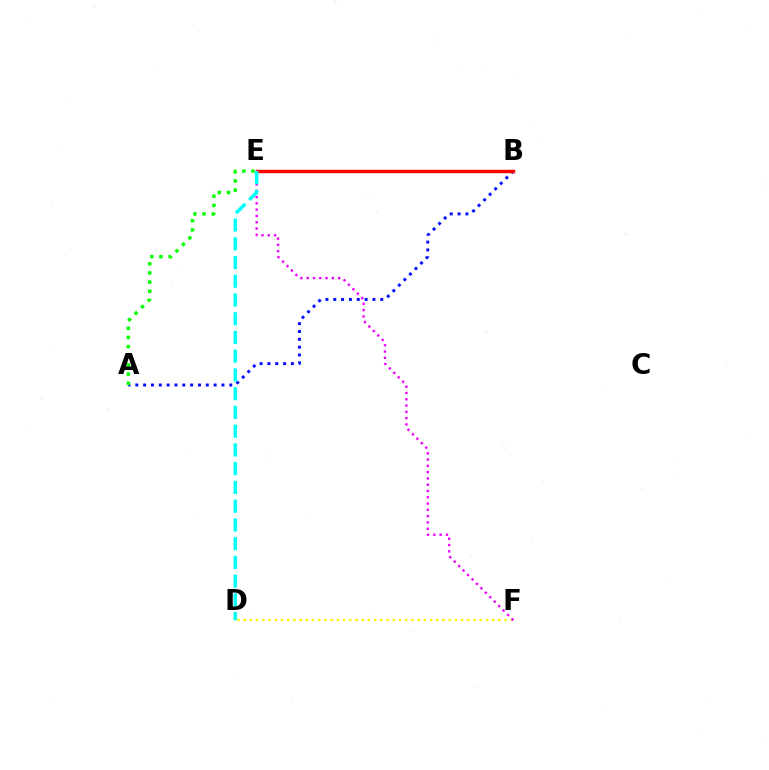{('A', 'B'): [{'color': '#0010ff', 'line_style': 'dotted', 'thickness': 2.13}], ('D', 'F'): [{'color': '#fcf500', 'line_style': 'dotted', 'thickness': 1.69}], ('B', 'E'): [{'color': '#ff0000', 'line_style': 'solid', 'thickness': 2.47}], ('E', 'F'): [{'color': '#ee00ff', 'line_style': 'dotted', 'thickness': 1.71}], ('A', 'E'): [{'color': '#08ff00', 'line_style': 'dotted', 'thickness': 2.49}], ('D', 'E'): [{'color': '#00fff6', 'line_style': 'dashed', 'thickness': 2.55}]}